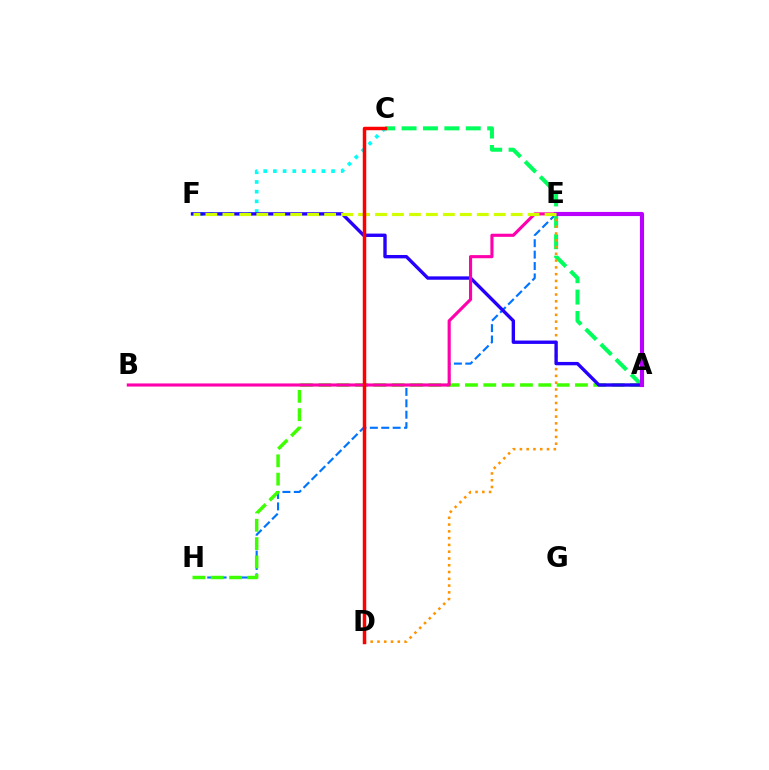{('E', 'H'): [{'color': '#0074ff', 'line_style': 'dashed', 'thickness': 1.55}], ('A', 'C'): [{'color': '#00ff5c', 'line_style': 'dashed', 'thickness': 2.91}], ('A', 'H'): [{'color': '#3dff00', 'line_style': 'dashed', 'thickness': 2.49}], ('C', 'F'): [{'color': '#00fff6', 'line_style': 'dotted', 'thickness': 2.63}], ('D', 'E'): [{'color': '#ff9400', 'line_style': 'dotted', 'thickness': 1.84}], ('A', 'F'): [{'color': '#2500ff', 'line_style': 'solid', 'thickness': 2.42}], ('B', 'E'): [{'color': '#ff00ac', 'line_style': 'solid', 'thickness': 2.25}], ('A', 'E'): [{'color': '#b900ff', 'line_style': 'solid', 'thickness': 2.98}], ('E', 'F'): [{'color': '#d1ff00', 'line_style': 'dashed', 'thickness': 2.3}], ('C', 'D'): [{'color': '#ff0000', 'line_style': 'solid', 'thickness': 2.5}]}